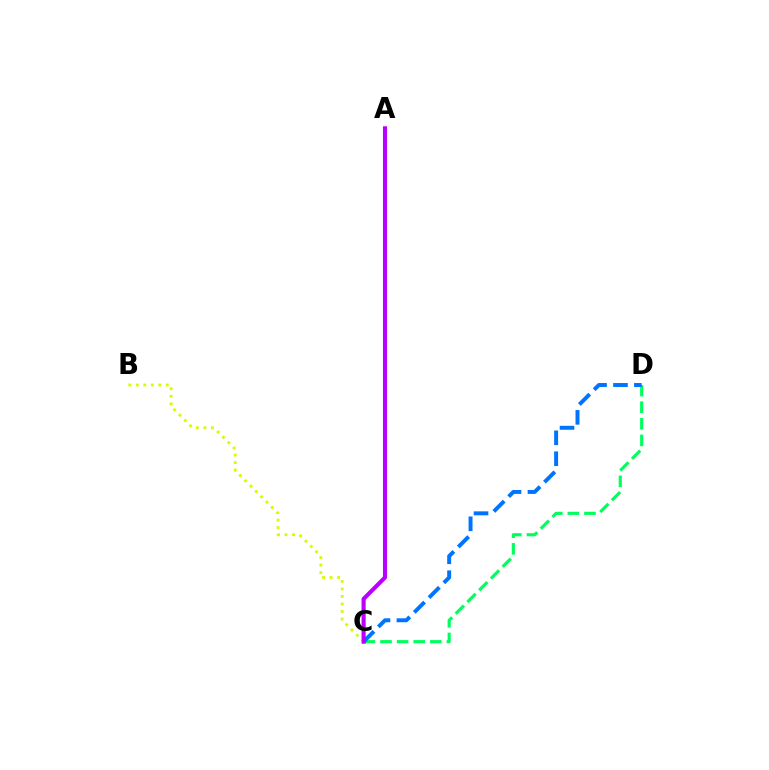{('C', 'D'): [{'color': '#00ff5c', 'line_style': 'dashed', 'thickness': 2.25}, {'color': '#0074ff', 'line_style': 'dashed', 'thickness': 2.84}], ('B', 'C'): [{'color': '#d1ff00', 'line_style': 'dotted', 'thickness': 2.04}], ('A', 'C'): [{'color': '#ff0000', 'line_style': 'solid', 'thickness': 1.66}, {'color': '#b900ff', 'line_style': 'solid', 'thickness': 2.95}]}